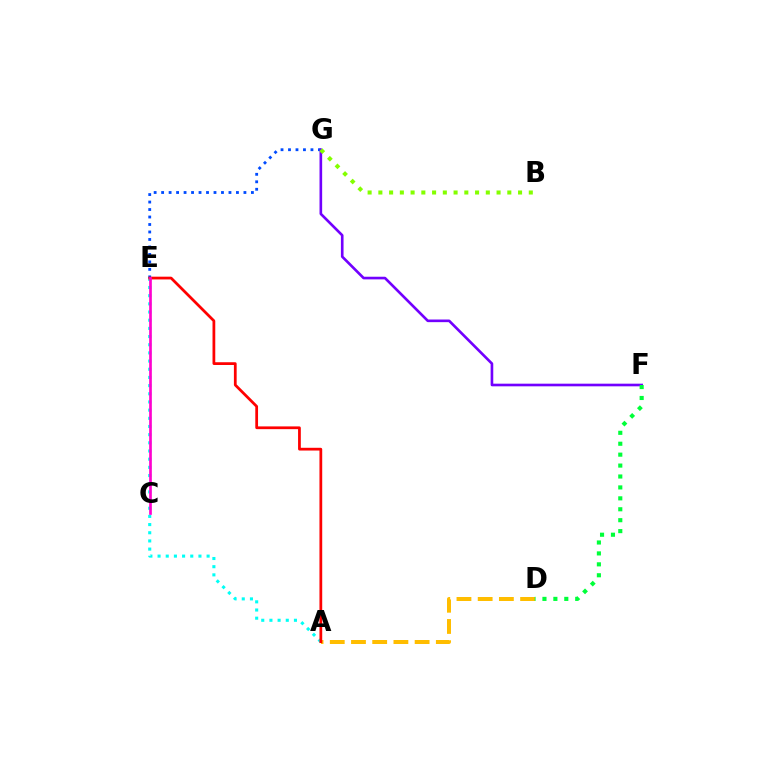{('A', 'E'): [{'color': '#00fff6', 'line_style': 'dotted', 'thickness': 2.22}, {'color': '#ff0000', 'line_style': 'solid', 'thickness': 1.98}], ('E', 'G'): [{'color': '#004bff', 'line_style': 'dotted', 'thickness': 2.03}], ('F', 'G'): [{'color': '#7200ff', 'line_style': 'solid', 'thickness': 1.9}], ('A', 'D'): [{'color': '#ffbd00', 'line_style': 'dashed', 'thickness': 2.88}], ('C', 'E'): [{'color': '#ff00cf', 'line_style': 'solid', 'thickness': 1.92}], ('D', 'F'): [{'color': '#00ff39', 'line_style': 'dotted', 'thickness': 2.97}], ('B', 'G'): [{'color': '#84ff00', 'line_style': 'dotted', 'thickness': 2.92}]}